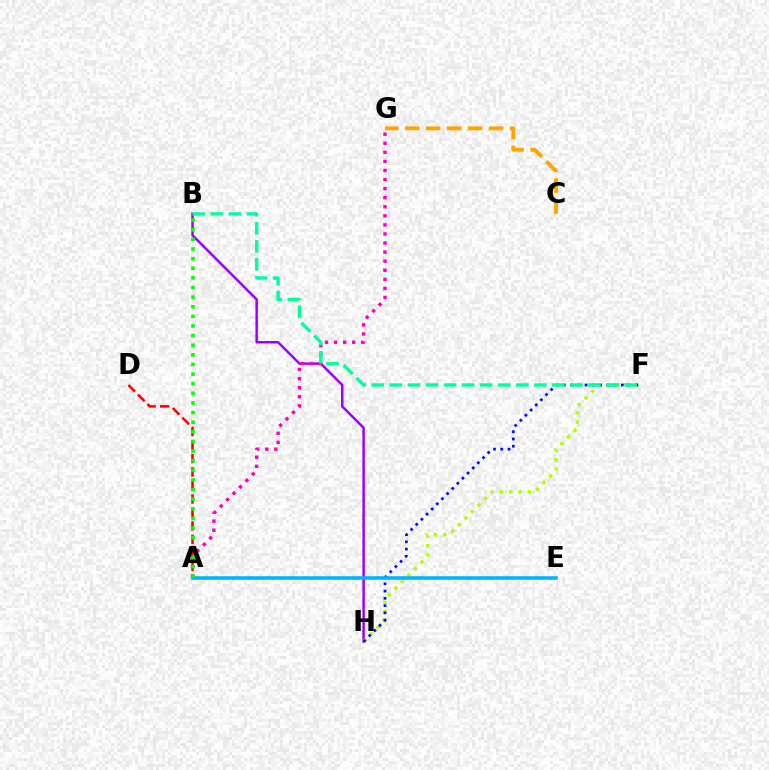{('B', 'H'): [{'color': '#9b00ff', 'line_style': 'solid', 'thickness': 1.77}], ('F', 'H'): [{'color': '#b3ff00', 'line_style': 'dotted', 'thickness': 2.53}, {'color': '#0010ff', 'line_style': 'dotted', 'thickness': 1.97}], ('C', 'G'): [{'color': '#ffa500', 'line_style': 'dashed', 'thickness': 2.85}], ('A', 'E'): [{'color': '#00b5ff', 'line_style': 'solid', 'thickness': 2.56}], ('A', 'G'): [{'color': '#ff00bd', 'line_style': 'dotted', 'thickness': 2.46}], ('A', 'D'): [{'color': '#ff0000', 'line_style': 'dashed', 'thickness': 1.83}], ('B', 'F'): [{'color': '#00ff9d', 'line_style': 'dashed', 'thickness': 2.45}], ('A', 'B'): [{'color': '#08ff00', 'line_style': 'dotted', 'thickness': 2.61}]}